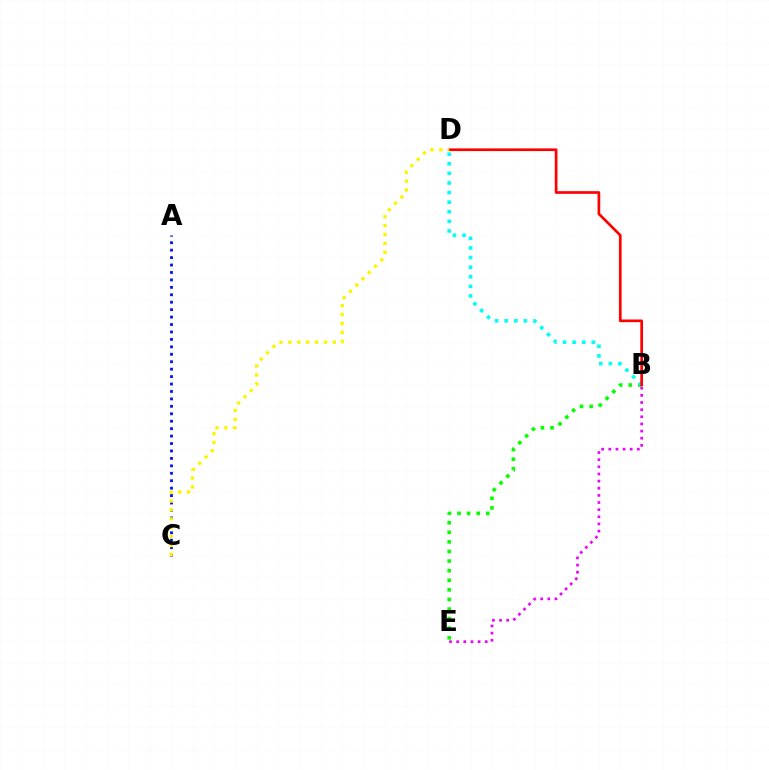{('A', 'C'): [{'color': '#0010ff', 'line_style': 'dotted', 'thickness': 2.02}], ('B', 'E'): [{'color': '#08ff00', 'line_style': 'dotted', 'thickness': 2.61}, {'color': '#ee00ff', 'line_style': 'dotted', 'thickness': 1.94}], ('B', 'D'): [{'color': '#00fff6', 'line_style': 'dotted', 'thickness': 2.61}, {'color': '#ff0000', 'line_style': 'solid', 'thickness': 1.94}], ('C', 'D'): [{'color': '#fcf500', 'line_style': 'dotted', 'thickness': 2.42}]}